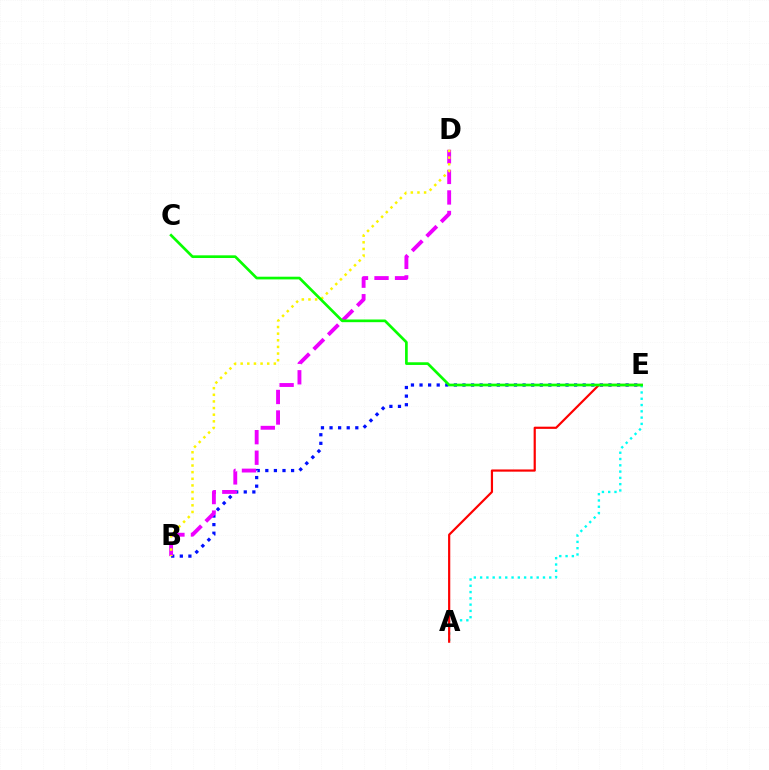{('B', 'E'): [{'color': '#0010ff', 'line_style': 'dotted', 'thickness': 2.33}], ('B', 'D'): [{'color': '#ee00ff', 'line_style': 'dashed', 'thickness': 2.79}, {'color': '#fcf500', 'line_style': 'dotted', 'thickness': 1.8}], ('A', 'E'): [{'color': '#00fff6', 'line_style': 'dotted', 'thickness': 1.71}, {'color': '#ff0000', 'line_style': 'solid', 'thickness': 1.58}], ('C', 'E'): [{'color': '#08ff00', 'line_style': 'solid', 'thickness': 1.93}]}